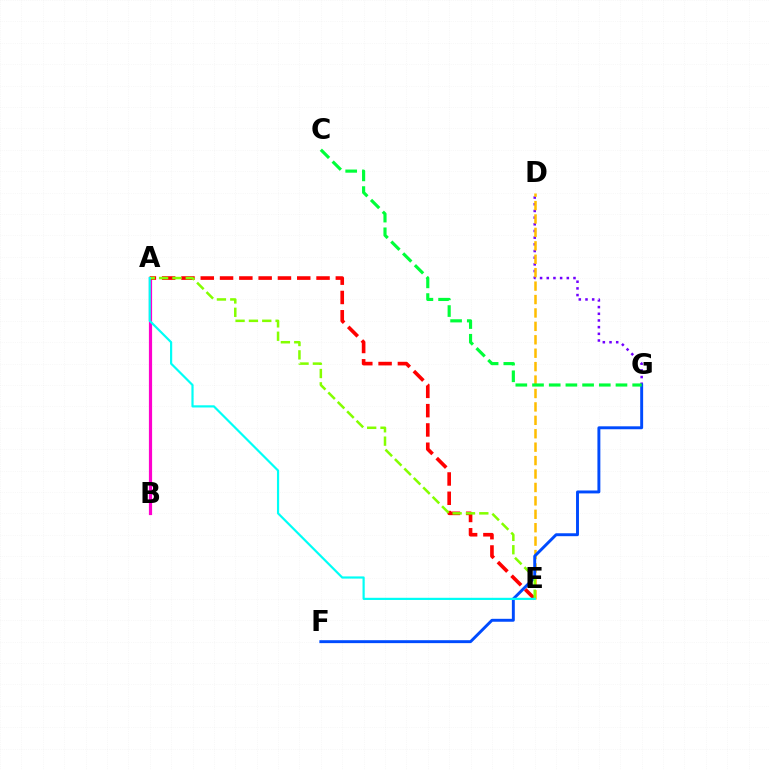{('D', 'G'): [{'color': '#7200ff', 'line_style': 'dotted', 'thickness': 1.82}], ('A', 'B'): [{'color': '#ff00cf', 'line_style': 'solid', 'thickness': 2.3}], ('D', 'E'): [{'color': '#ffbd00', 'line_style': 'dashed', 'thickness': 1.82}], ('F', 'G'): [{'color': '#004bff', 'line_style': 'solid', 'thickness': 2.11}], ('A', 'E'): [{'color': '#ff0000', 'line_style': 'dashed', 'thickness': 2.62}, {'color': '#84ff00', 'line_style': 'dashed', 'thickness': 1.81}, {'color': '#00fff6', 'line_style': 'solid', 'thickness': 1.58}], ('C', 'G'): [{'color': '#00ff39', 'line_style': 'dashed', 'thickness': 2.27}]}